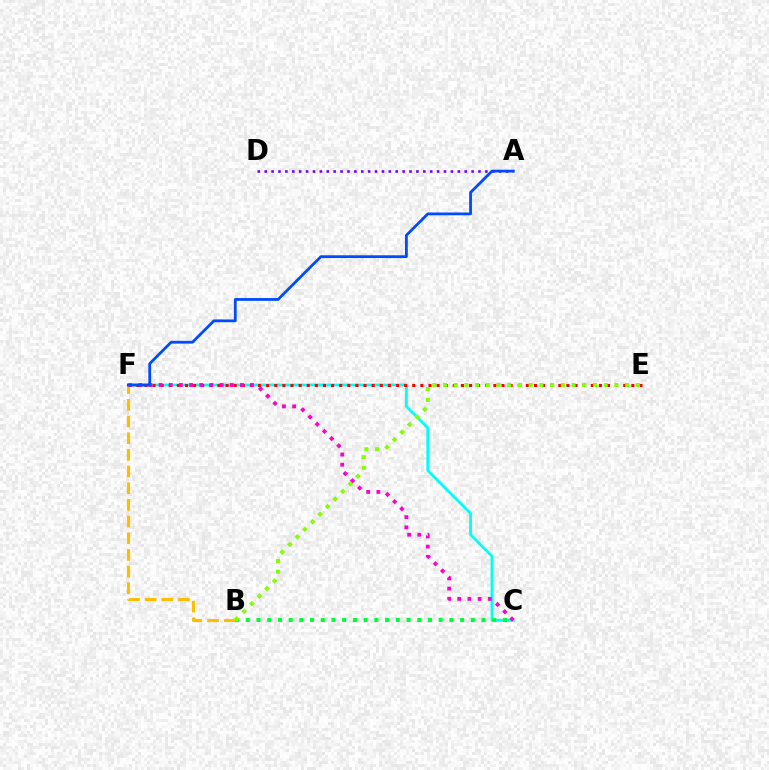{('C', 'F'): [{'color': '#00fff6', 'line_style': 'solid', 'thickness': 2.0}, {'color': '#ff00cf', 'line_style': 'dotted', 'thickness': 2.76}], ('B', 'C'): [{'color': '#00ff39', 'line_style': 'dotted', 'thickness': 2.91}], ('E', 'F'): [{'color': '#ff0000', 'line_style': 'dotted', 'thickness': 2.21}], ('A', 'D'): [{'color': '#7200ff', 'line_style': 'dotted', 'thickness': 1.87}], ('B', 'F'): [{'color': '#ffbd00', 'line_style': 'dashed', 'thickness': 2.27}], ('A', 'F'): [{'color': '#004bff', 'line_style': 'solid', 'thickness': 2.01}], ('B', 'E'): [{'color': '#84ff00', 'line_style': 'dotted', 'thickness': 2.91}]}